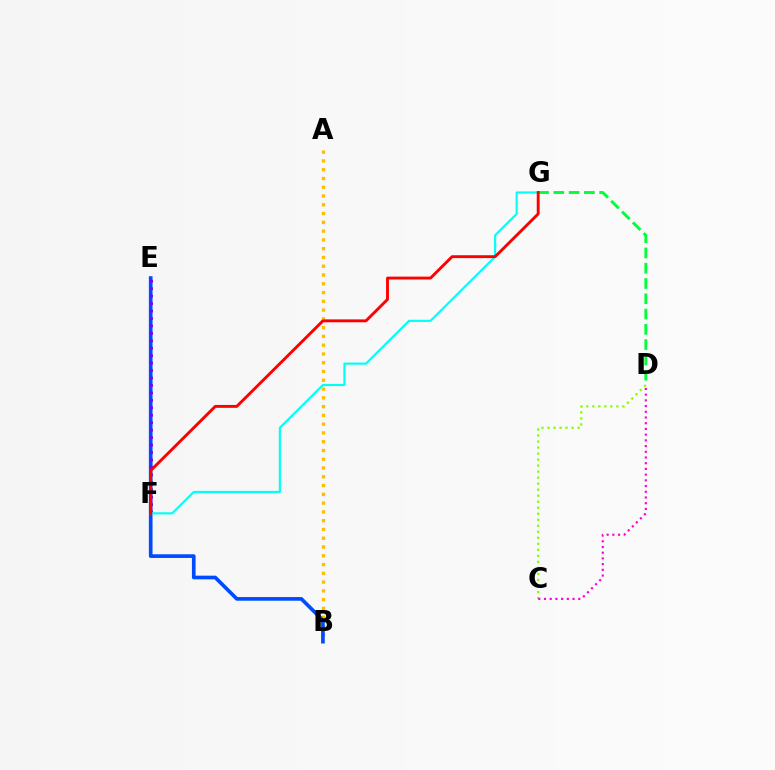{('A', 'B'): [{'color': '#ffbd00', 'line_style': 'dotted', 'thickness': 2.38}], ('C', 'D'): [{'color': '#84ff00', 'line_style': 'dotted', 'thickness': 1.64}, {'color': '#ff00cf', 'line_style': 'dotted', 'thickness': 1.55}], ('B', 'E'): [{'color': '#004bff', 'line_style': 'solid', 'thickness': 2.64}], ('E', 'F'): [{'color': '#7200ff', 'line_style': 'dotted', 'thickness': 2.02}], ('D', 'G'): [{'color': '#00ff39', 'line_style': 'dashed', 'thickness': 2.08}], ('F', 'G'): [{'color': '#00fff6', 'line_style': 'solid', 'thickness': 1.55}, {'color': '#ff0000', 'line_style': 'solid', 'thickness': 2.08}]}